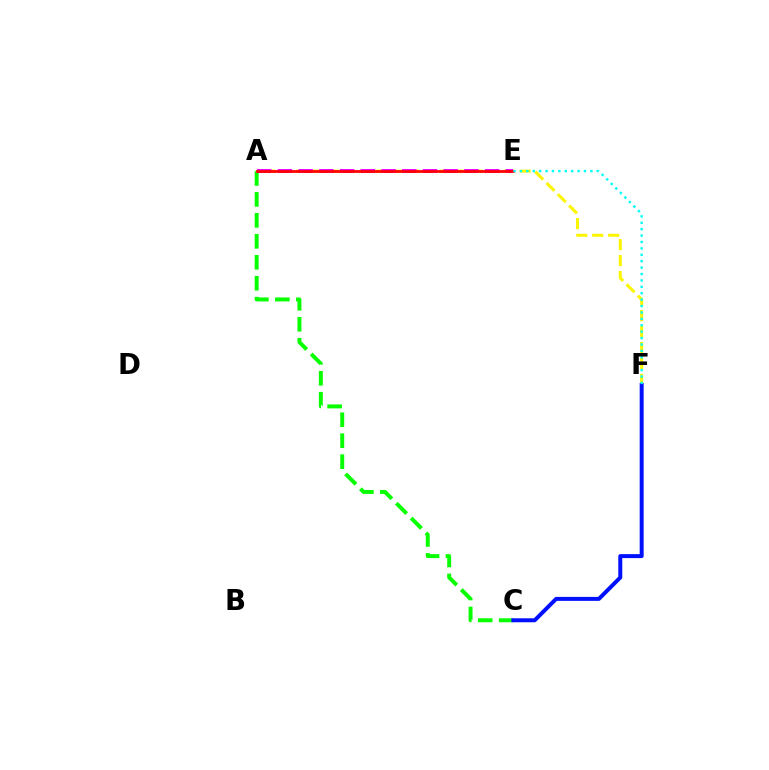{('A', 'F'): [{'color': '#fcf500', 'line_style': 'dashed', 'thickness': 2.17}], ('A', 'C'): [{'color': '#08ff00', 'line_style': 'dashed', 'thickness': 2.85}], ('A', 'E'): [{'color': '#ee00ff', 'line_style': 'dashed', 'thickness': 2.81}, {'color': '#ff0000', 'line_style': 'solid', 'thickness': 1.98}], ('C', 'F'): [{'color': '#0010ff', 'line_style': 'solid', 'thickness': 2.86}], ('E', 'F'): [{'color': '#00fff6', 'line_style': 'dotted', 'thickness': 1.74}]}